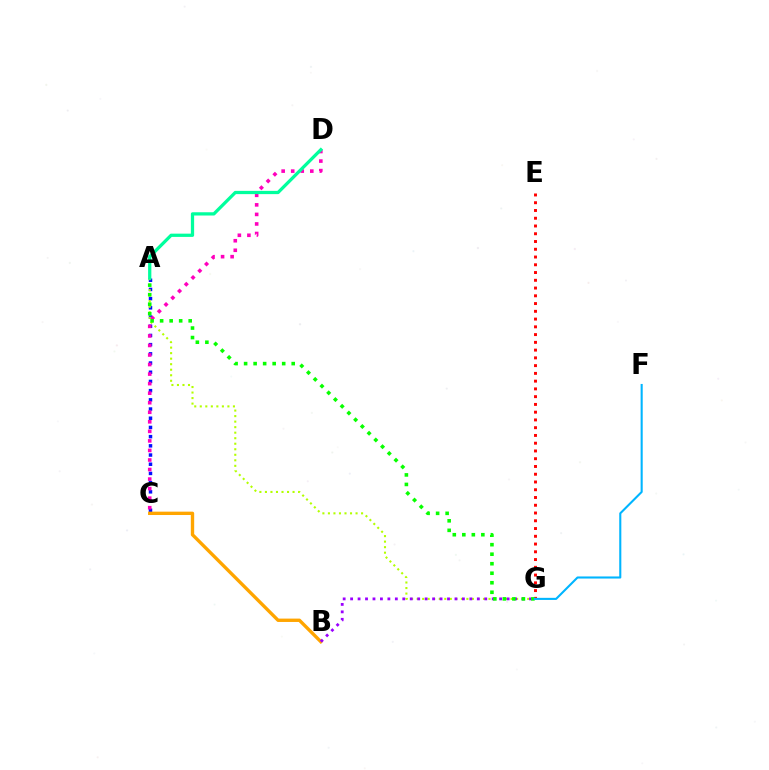{('A', 'C'): [{'color': '#0010ff', 'line_style': 'dotted', 'thickness': 2.5}], ('C', 'D'): [{'color': '#ff00bd', 'line_style': 'dotted', 'thickness': 2.59}], ('A', 'G'): [{'color': '#b3ff00', 'line_style': 'dotted', 'thickness': 1.5}, {'color': '#08ff00', 'line_style': 'dotted', 'thickness': 2.59}], ('B', 'C'): [{'color': '#ffa500', 'line_style': 'solid', 'thickness': 2.42}], ('B', 'G'): [{'color': '#9b00ff', 'line_style': 'dotted', 'thickness': 2.02}], ('E', 'G'): [{'color': '#ff0000', 'line_style': 'dotted', 'thickness': 2.11}], ('A', 'D'): [{'color': '#00ff9d', 'line_style': 'solid', 'thickness': 2.35}], ('F', 'G'): [{'color': '#00b5ff', 'line_style': 'solid', 'thickness': 1.51}]}